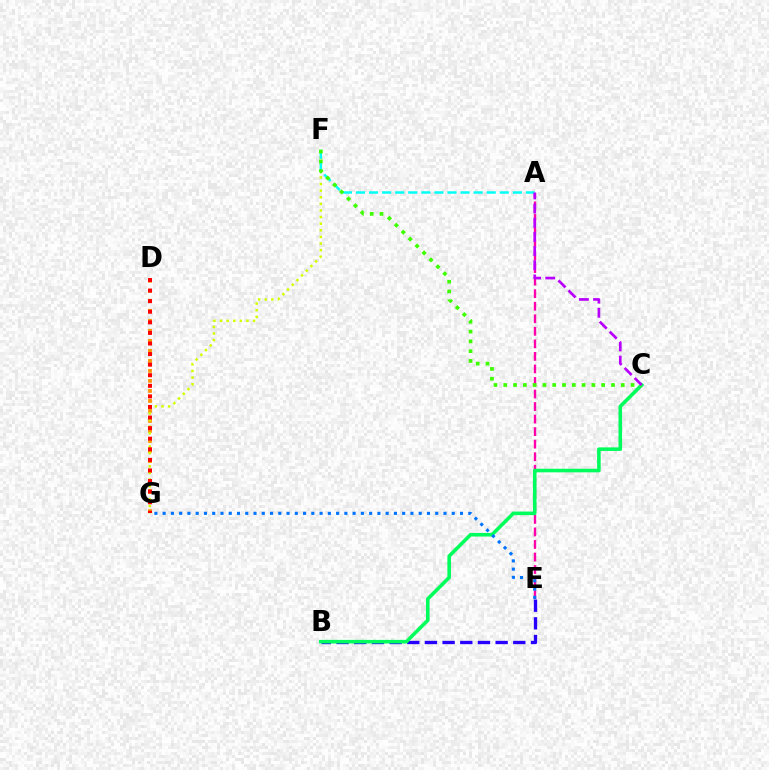{('D', 'G'): [{'color': '#ff9400', 'line_style': 'dotted', 'thickness': 2.72}, {'color': '#ff0000', 'line_style': 'dotted', 'thickness': 2.87}], ('A', 'E'): [{'color': '#ff00ac', 'line_style': 'dashed', 'thickness': 1.7}], ('F', 'G'): [{'color': '#d1ff00', 'line_style': 'dotted', 'thickness': 1.8}], ('A', 'F'): [{'color': '#00fff6', 'line_style': 'dashed', 'thickness': 1.78}], ('B', 'E'): [{'color': '#2500ff', 'line_style': 'dashed', 'thickness': 2.4}], ('B', 'C'): [{'color': '#00ff5c', 'line_style': 'solid', 'thickness': 2.58}], ('C', 'F'): [{'color': '#3dff00', 'line_style': 'dotted', 'thickness': 2.66}], ('E', 'G'): [{'color': '#0074ff', 'line_style': 'dotted', 'thickness': 2.24}], ('A', 'C'): [{'color': '#b900ff', 'line_style': 'dashed', 'thickness': 1.92}]}